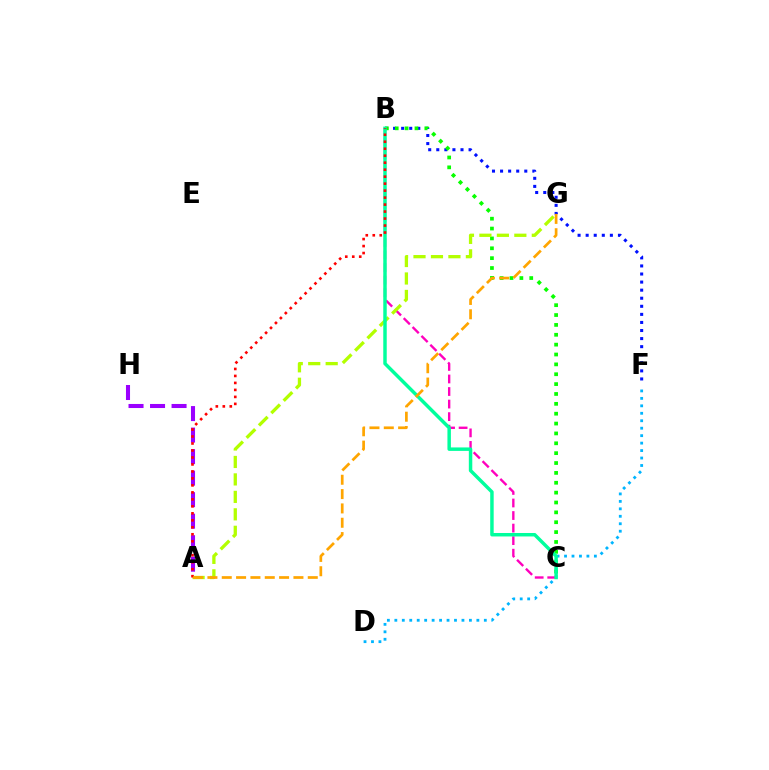{('D', 'F'): [{'color': '#00b5ff', 'line_style': 'dotted', 'thickness': 2.03}], ('B', 'F'): [{'color': '#0010ff', 'line_style': 'dotted', 'thickness': 2.19}], ('B', 'C'): [{'color': '#ff00bd', 'line_style': 'dashed', 'thickness': 1.7}, {'color': '#08ff00', 'line_style': 'dotted', 'thickness': 2.68}, {'color': '#00ff9d', 'line_style': 'solid', 'thickness': 2.49}], ('A', 'H'): [{'color': '#9b00ff', 'line_style': 'dashed', 'thickness': 2.92}], ('A', 'G'): [{'color': '#b3ff00', 'line_style': 'dashed', 'thickness': 2.37}, {'color': '#ffa500', 'line_style': 'dashed', 'thickness': 1.95}], ('A', 'B'): [{'color': '#ff0000', 'line_style': 'dotted', 'thickness': 1.9}]}